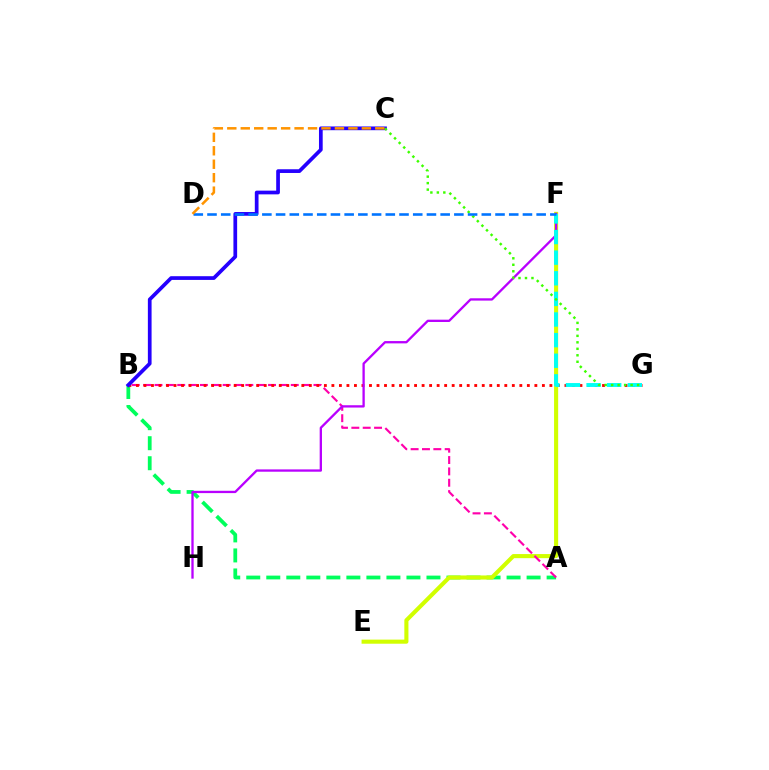{('A', 'B'): [{'color': '#00ff5c', 'line_style': 'dashed', 'thickness': 2.72}, {'color': '#ff00ac', 'line_style': 'dashed', 'thickness': 1.54}], ('E', 'F'): [{'color': '#d1ff00', 'line_style': 'solid', 'thickness': 2.95}], ('B', 'G'): [{'color': '#ff0000', 'line_style': 'dotted', 'thickness': 2.04}], ('F', 'H'): [{'color': '#b900ff', 'line_style': 'solid', 'thickness': 1.66}], ('F', 'G'): [{'color': '#00fff6', 'line_style': 'dashed', 'thickness': 2.8}], ('B', 'C'): [{'color': '#2500ff', 'line_style': 'solid', 'thickness': 2.67}], ('C', 'G'): [{'color': '#3dff00', 'line_style': 'dotted', 'thickness': 1.76}], ('D', 'F'): [{'color': '#0074ff', 'line_style': 'dashed', 'thickness': 1.86}], ('C', 'D'): [{'color': '#ff9400', 'line_style': 'dashed', 'thickness': 1.83}]}